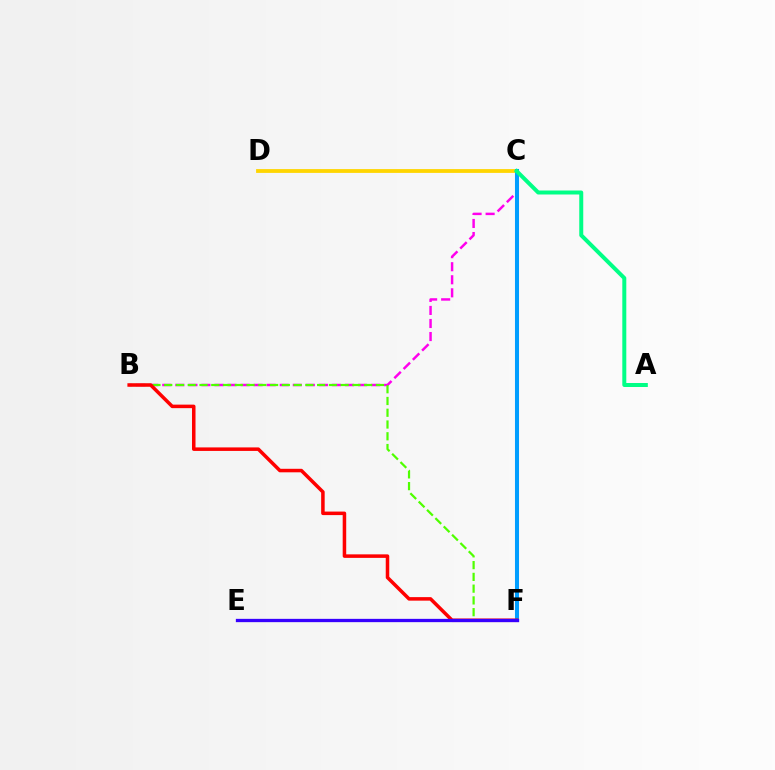{('B', 'C'): [{'color': '#ff00ed', 'line_style': 'dashed', 'thickness': 1.77}], ('B', 'F'): [{'color': '#4fff00', 'line_style': 'dashed', 'thickness': 1.6}, {'color': '#ff0000', 'line_style': 'solid', 'thickness': 2.53}], ('C', 'D'): [{'color': '#ffd500', 'line_style': 'solid', 'thickness': 2.74}], ('C', 'F'): [{'color': '#009eff', 'line_style': 'solid', 'thickness': 2.91}], ('E', 'F'): [{'color': '#3700ff', 'line_style': 'solid', 'thickness': 2.37}], ('A', 'C'): [{'color': '#00ff86', 'line_style': 'solid', 'thickness': 2.87}]}